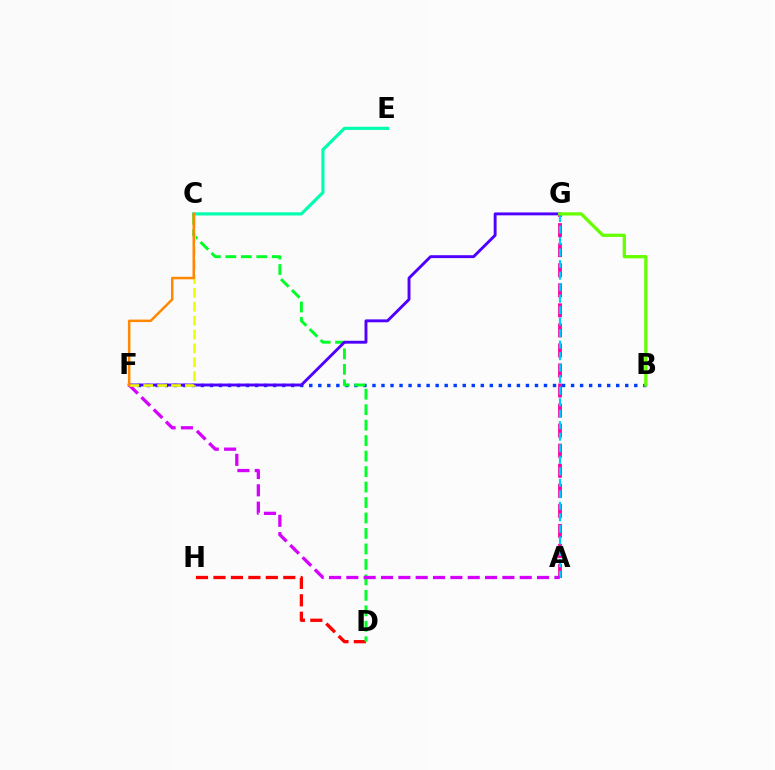{('A', 'G'): [{'color': '#ff00a0', 'line_style': 'dashed', 'thickness': 2.72}, {'color': '#00c7ff', 'line_style': 'dashed', 'thickness': 1.56}], ('B', 'F'): [{'color': '#003fff', 'line_style': 'dotted', 'thickness': 2.45}], ('C', 'E'): [{'color': '#00ffaf', 'line_style': 'solid', 'thickness': 2.28}], ('D', 'H'): [{'color': '#ff0000', 'line_style': 'dashed', 'thickness': 2.37}], ('C', 'D'): [{'color': '#00ff27', 'line_style': 'dashed', 'thickness': 2.1}], ('F', 'G'): [{'color': '#4f00ff', 'line_style': 'solid', 'thickness': 2.09}], ('A', 'F'): [{'color': '#d600ff', 'line_style': 'dashed', 'thickness': 2.36}], ('C', 'F'): [{'color': '#eeff00', 'line_style': 'dashed', 'thickness': 1.89}, {'color': '#ff8800', 'line_style': 'solid', 'thickness': 1.8}], ('B', 'G'): [{'color': '#66ff00', 'line_style': 'solid', 'thickness': 2.35}]}